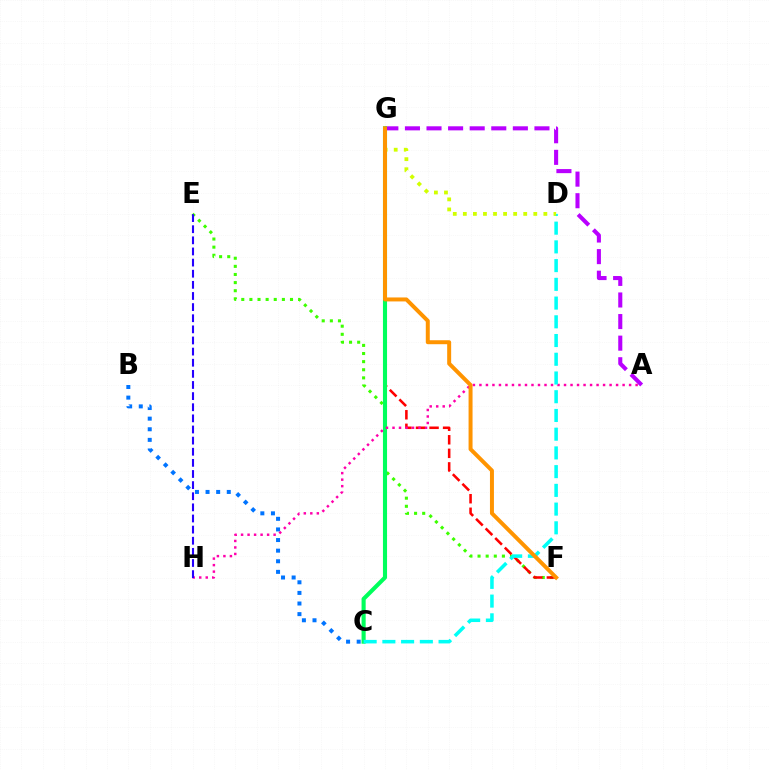{('A', 'G'): [{'color': '#b900ff', 'line_style': 'dashed', 'thickness': 2.93}], ('E', 'F'): [{'color': '#3dff00', 'line_style': 'dotted', 'thickness': 2.21}], ('F', 'G'): [{'color': '#ff0000', 'line_style': 'dashed', 'thickness': 1.84}, {'color': '#ff9400', 'line_style': 'solid', 'thickness': 2.86}], ('C', 'G'): [{'color': '#00ff5c', 'line_style': 'solid', 'thickness': 2.96}], ('B', 'C'): [{'color': '#0074ff', 'line_style': 'dotted', 'thickness': 2.88}], ('A', 'H'): [{'color': '#ff00ac', 'line_style': 'dotted', 'thickness': 1.77}], ('C', 'D'): [{'color': '#00fff6', 'line_style': 'dashed', 'thickness': 2.54}], ('E', 'H'): [{'color': '#2500ff', 'line_style': 'dashed', 'thickness': 1.51}], ('D', 'G'): [{'color': '#d1ff00', 'line_style': 'dotted', 'thickness': 2.73}]}